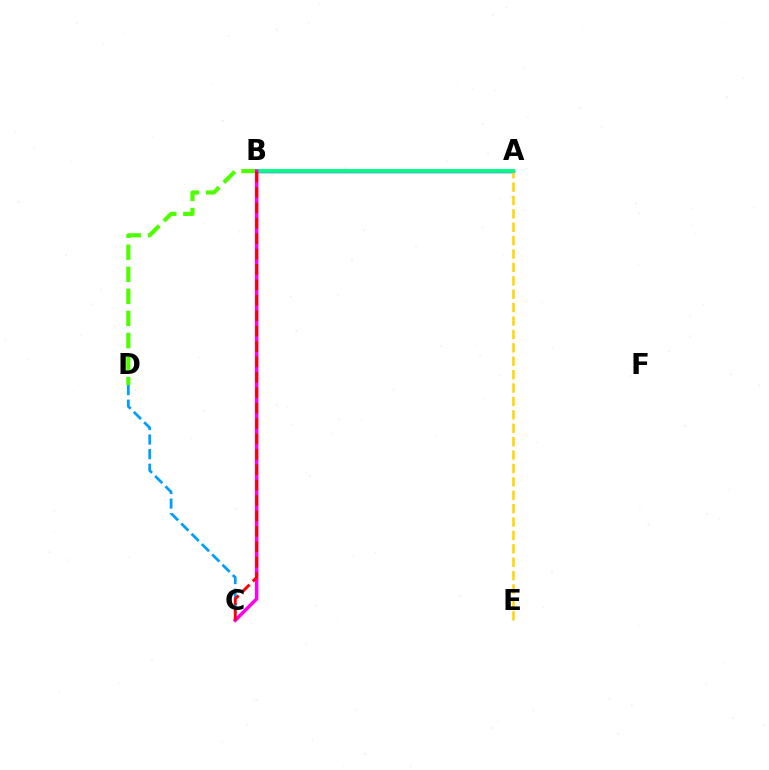{('A', 'B'): [{'color': '#3700ff', 'line_style': 'solid', 'thickness': 2.47}, {'color': '#00ff86', 'line_style': 'solid', 'thickness': 2.76}], ('C', 'D'): [{'color': '#009eff', 'line_style': 'dashed', 'thickness': 1.98}], ('A', 'E'): [{'color': '#ffd500', 'line_style': 'dashed', 'thickness': 1.82}], ('B', 'D'): [{'color': '#4fff00', 'line_style': 'dashed', 'thickness': 3.0}], ('B', 'C'): [{'color': '#ff00ed', 'line_style': 'solid', 'thickness': 2.51}, {'color': '#ff0000', 'line_style': 'dashed', 'thickness': 2.09}]}